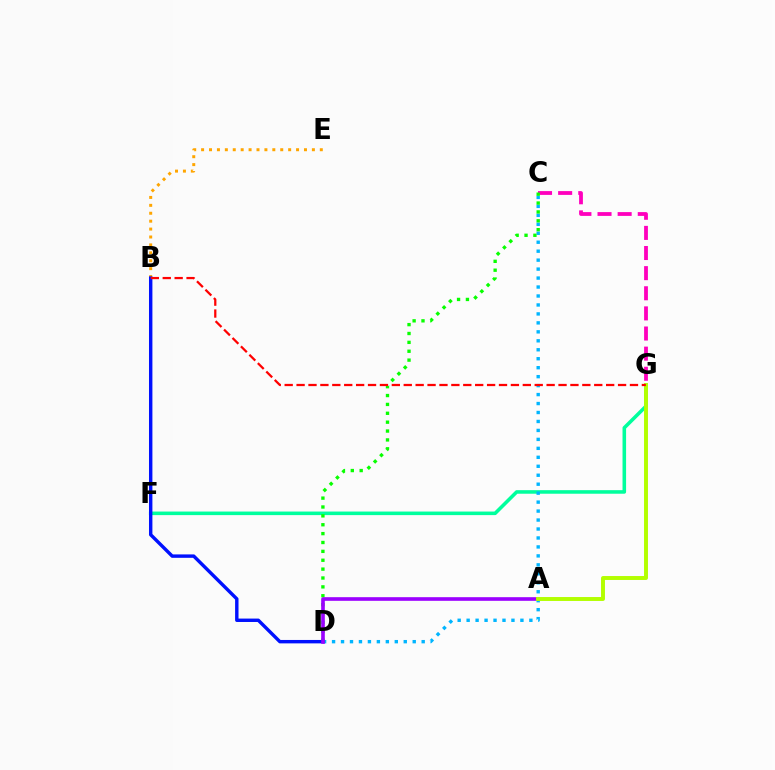{('C', 'G'): [{'color': '#ff00bd', 'line_style': 'dashed', 'thickness': 2.73}], ('B', 'E'): [{'color': '#ffa500', 'line_style': 'dotted', 'thickness': 2.15}], ('F', 'G'): [{'color': '#00ff9d', 'line_style': 'solid', 'thickness': 2.56}], ('C', 'D'): [{'color': '#00b5ff', 'line_style': 'dotted', 'thickness': 2.43}, {'color': '#08ff00', 'line_style': 'dotted', 'thickness': 2.41}], ('B', 'D'): [{'color': '#0010ff', 'line_style': 'solid', 'thickness': 2.45}], ('A', 'D'): [{'color': '#9b00ff', 'line_style': 'solid', 'thickness': 2.62}], ('A', 'G'): [{'color': '#b3ff00', 'line_style': 'solid', 'thickness': 2.82}], ('B', 'G'): [{'color': '#ff0000', 'line_style': 'dashed', 'thickness': 1.62}]}